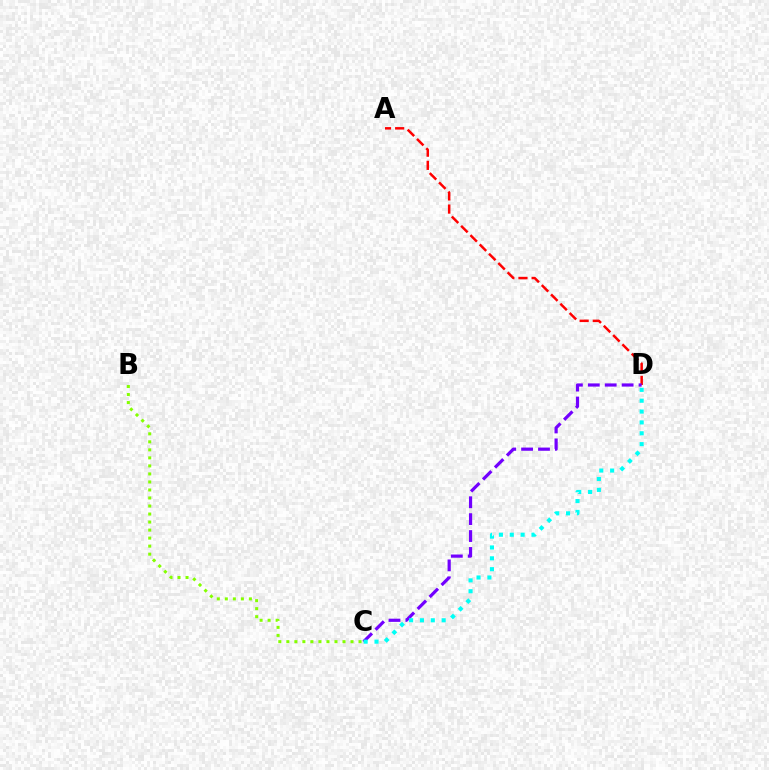{('B', 'C'): [{'color': '#84ff00', 'line_style': 'dotted', 'thickness': 2.18}], ('A', 'D'): [{'color': '#ff0000', 'line_style': 'dashed', 'thickness': 1.79}], ('C', 'D'): [{'color': '#7200ff', 'line_style': 'dashed', 'thickness': 2.3}, {'color': '#00fff6', 'line_style': 'dotted', 'thickness': 2.95}]}